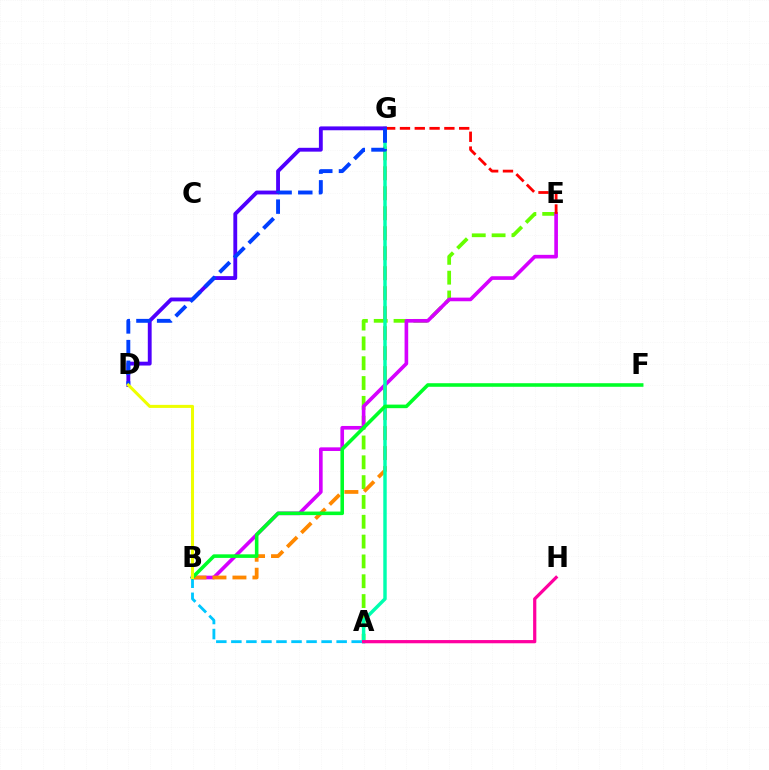{('A', 'E'): [{'color': '#66ff00', 'line_style': 'dashed', 'thickness': 2.69}], ('B', 'E'): [{'color': '#d600ff', 'line_style': 'solid', 'thickness': 2.62}], ('B', 'G'): [{'color': '#ff8800', 'line_style': 'dashed', 'thickness': 2.72}], ('A', 'B'): [{'color': '#00c7ff', 'line_style': 'dashed', 'thickness': 2.04}], ('A', 'G'): [{'color': '#00ffaf', 'line_style': 'solid', 'thickness': 2.48}], ('E', 'G'): [{'color': '#ff0000', 'line_style': 'dashed', 'thickness': 2.01}], ('D', 'G'): [{'color': '#4f00ff', 'line_style': 'solid', 'thickness': 2.77}, {'color': '#003fff', 'line_style': 'dashed', 'thickness': 2.81}], ('B', 'F'): [{'color': '#00ff27', 'line_style': 'solid', 'thickness': 2.57}], ('B', 'D'): [{'color': '#eeff00', 'line_style': 'solid', 'thickness': 2.19}], ('A', 'H'): [{'color': '#ff00a0', 'line_style': 'solid', 'thickness': 2.32}]}